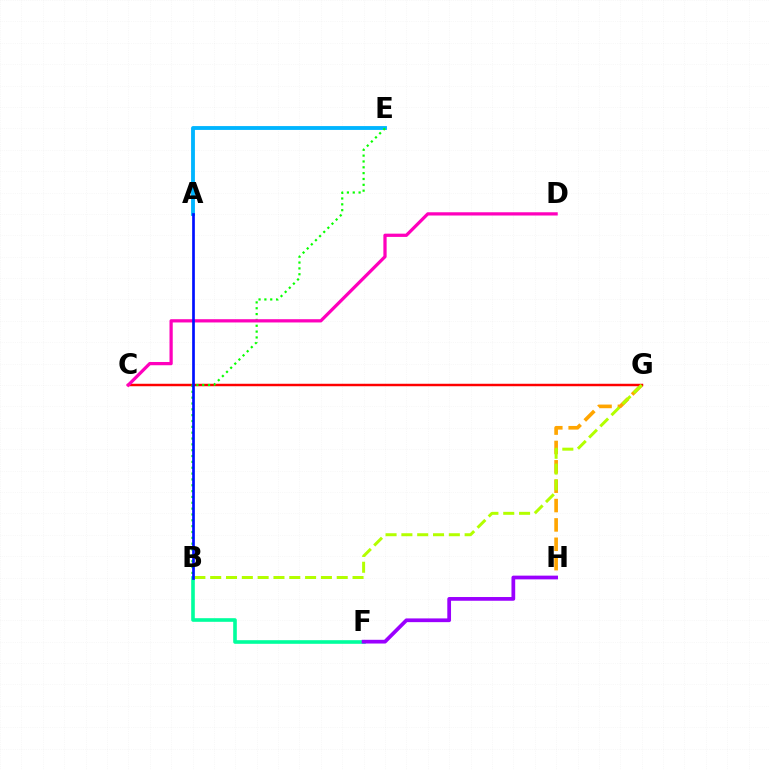{('G', 'H'): [{'color': '#ffa500', 'line_style': 'dashed', 'thickness': 2.63}], ('C', 'G'): [{'color': '#ff0000', 'line_style': 'solid', 'thickness': 1.77}], ('A', 'E'): [{'color': '#00b5ff', 'line_style': 'solid', 'thickness': 2.77}], ('B', 'F'): [{'color': '#00ff9d', 'line_style': 'solid', 'thickness': 2.6}], ('B', 'G'): [{'color': '#b3ff00', 'line_style': 'dashed', 'thickness': 2.15}], ('B', 'E'): [{'color': '#08ff00', 'line_style': 'dotted', 'thickness': 1.59}], ('F', 'H'): [{'color': '#9b00ff', 'line_style': 'solid', 'thickness': 2.69}], ('C', 'D'): [{'color': '#ff00bd', 'line_style': 'solid', 'thickness': 2.34}], ('A', 'B'): [{'color': '#0010ff', 'line_style': 'solid', 'thickness': 1.94}]}